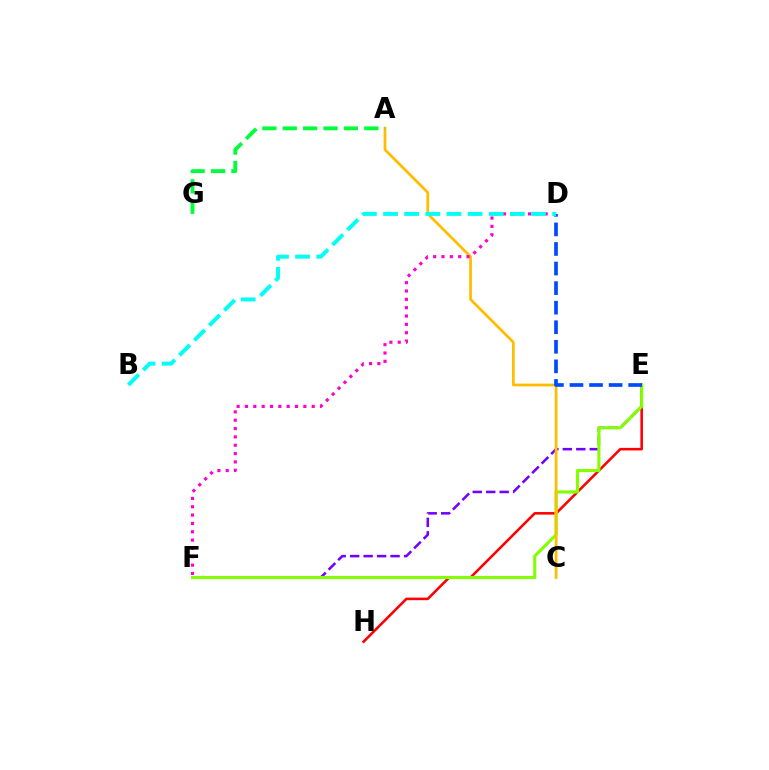{('E', 'F'): [{'color': '#7200ff', 'line_style': 'dashed', 'thickness': 1.83}, {'color': '#84ff00', 'line_style': 'solid', 'thickness': 2.25}], ('E', 'H'): [{'color': '#ff0000', 'line_style': 'solid', 'thickness': 1.85}], ('A', 'C'): [{'color': '#ffbd00', 'line_style': 'solid', 'thickness': 1.97}], ('D', 'E'): [{'color': '#004bff', 'line_style': 'dashed', 'thickness': 2.66}], ('D', 'F'): [{'color': '#ff00cf', 'line_style': 'dotted', 'thickness': 2.27}], ('A', 'G'): [{'color': '#00ff39', 'line_style': 'dashed', 'thickness': 2.77}], ('B', 'D'): [{'color': '#00fff6', 'line_style': 'dashed', 'thickness': 2.87}]}